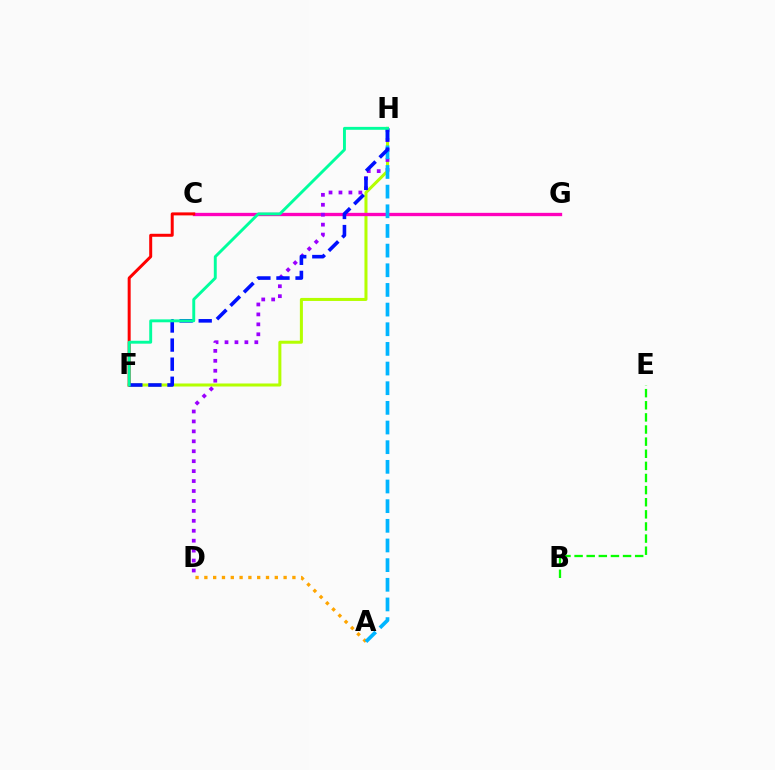{('F', 'H'): [{'color': '#b3ff00', 'line_style': 'solid', 'thickness': 2.18}, {'color': '#0010ff', 'line_style': 'dashed', 'thickness': 2.59}, {'color': '#00ff9d', 'line_style': 'solid', 'thickness': 2.1}], ('C', 'G'): [{'color': '#ff00bd', 'line_style': 'solid', 'thickness': 2.39}], ('D', 'H'): [{'color': '#9b00ff', 'line_style': 'dotted', 'thickness': 2.7}], ('B', 'E'): [{'color': '#08ff00', 'line_style': 'dashed', 'thickness': 1.65}], ('A', 'D'): [{'color': '#ffa500', 'line_style': 'dotted', 'thickness': 2.39}], ('A', 'H'): [{'color': '#00b5ff', 'line_style': 'dashed', 'thickness': 2.67}], ('C', 'F'): [{'color': '#ff0000', 'line_style': 'solid', 'thickness': 2.15}]}